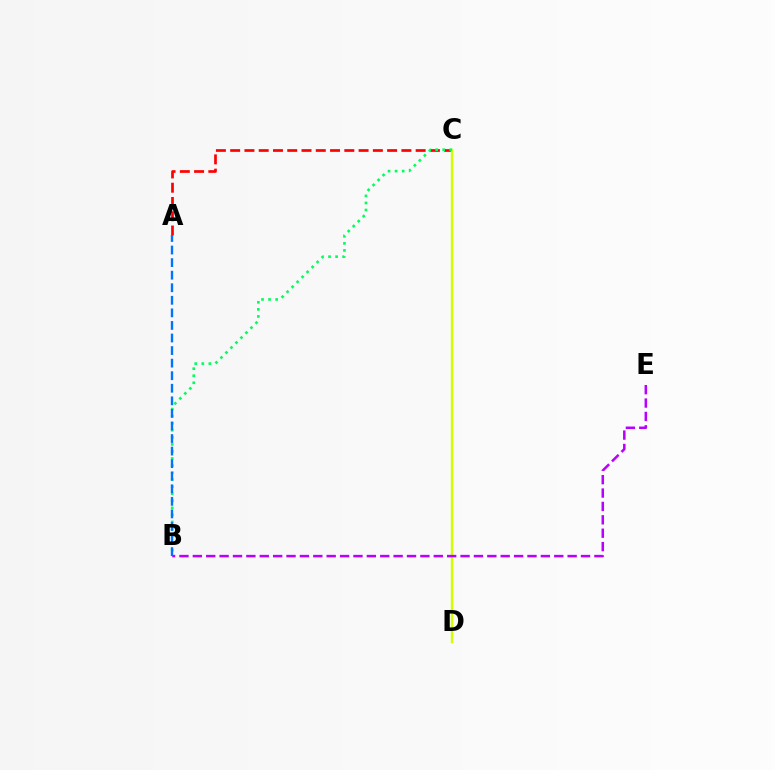{('A', 'C'): [{'color': '#ff0000', 'line_style': 'dashed', 'thickness': 1.94}], ('C', 'D'): [{'color': '#d1ff00', 'line_style': 'solid', 'thickness': 1.75}], ('B', 'C'): [{'color': '#00ff5c', 'line_style': 'dotted', 'thickness': 1.92}], ('B', 'E'): [{'color': '#b900ff', 'line_style': 'dashed', 'thickness': 1.82}], ('A', 'B'): [{'color': '#0074ff', 'line_style': 'dashed', 'thickness': 1.71}]}